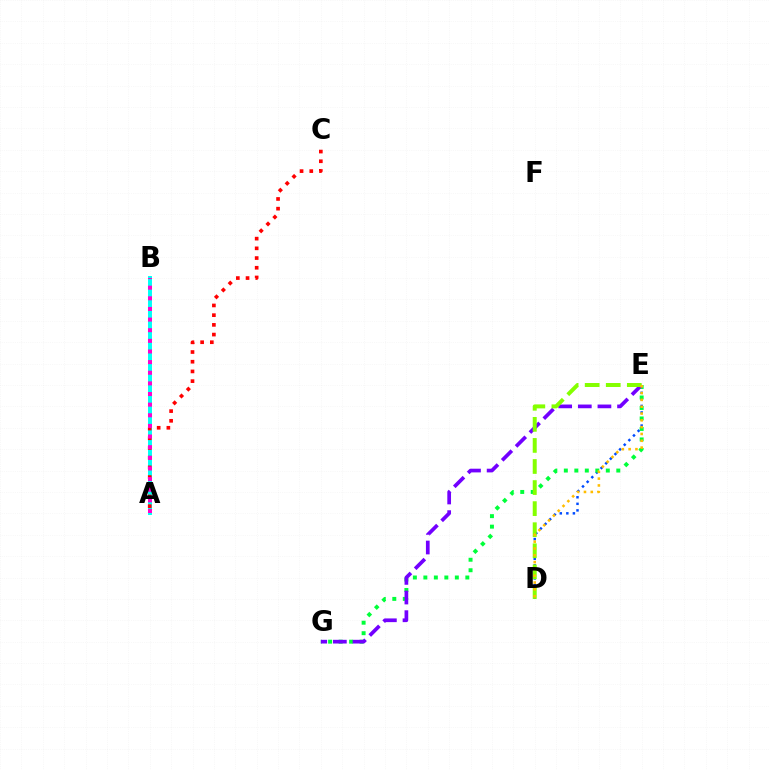{('A', 'B'): [{'color': '#00fff6', 'line_style': 'solid', 'thickness': 2.85}, {'color': '#ff00cf', 'line_style': 'dotted', 'thickness': 2.89}], ('D', 'E'): [{'color': '#004bff', 'line_style': 'dotted', 'thickness': 1.78}, {'color': '#84ff00', 'line_style': 'dashed', 'thickness': 2.86}, {'color': '#ffbd00', 'line_style': 'dotted', 'thickness': 1.85}], ('E', 'G'): [{'color': '#00ff39', 'line_style': 'dotted', 'thickness': 2.85}, {'color': '#7200ff', 'line_style': 'dashed', 'thickness': 2.67}], ('A', 'C'): [{'color': '#ff0000', 'line_style': 'dotted', 'thickness': 2.64}]}